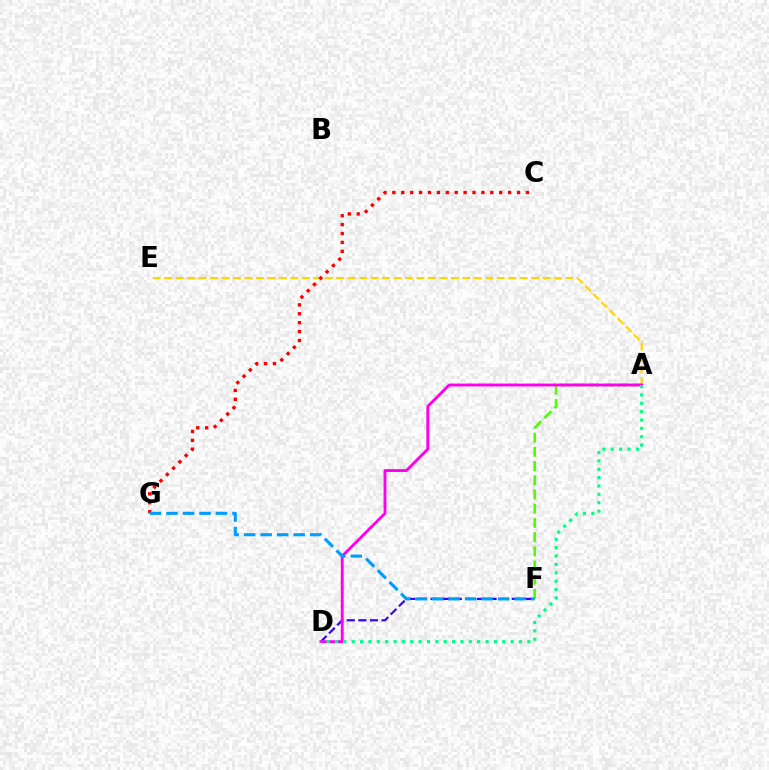{('A', 'F'): [{'color': '#4fff00', 'line_style': 'dashed', 'thickness': 1.93}], ('D', 'F'): [{'color': '#3700ff', 'line_style': 'dashed', 'thickness': 1.57}], ('A', 'E'): [{'color': '#ffd500', 'line_style': 'dashed', 'thickness': 1.56}], ('C', 'G'): [{'color': '#ff0000', 'line_style': 'dotted', 'thickness': 2.42}], ('A', 'D'): [{'color': '#ff00ed', 'line_style': 'solid', 'thickness': 2.07}, {'color': '#00ff86', 'line_style': 'dotted', 'thickness': 2.27}], ('F', 'G'): [{'color': '#009eff', 'line_style': 'dashed', 'thickness': 2.24}]}